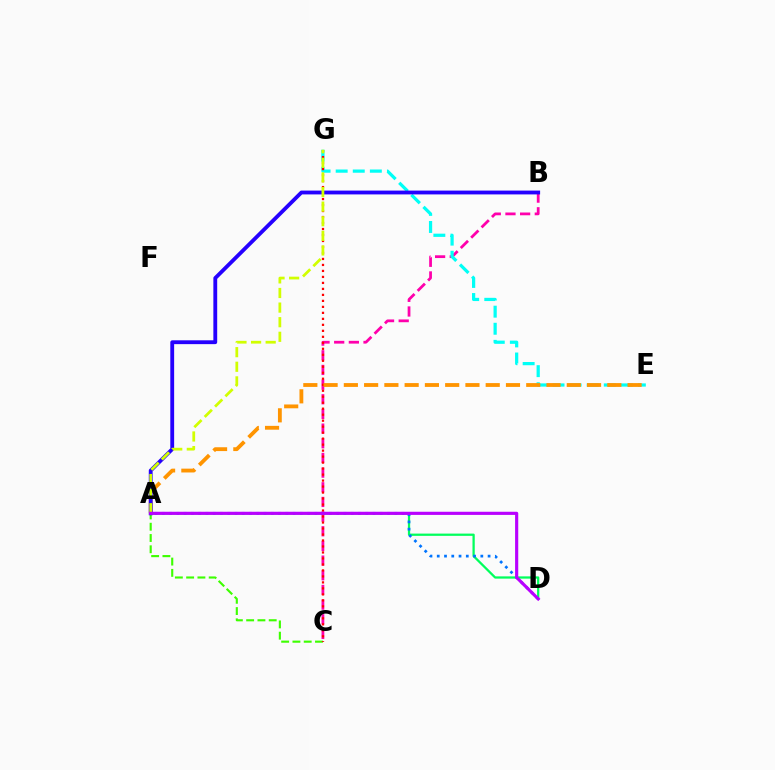{('B', 'C'): [{'color': '#ff00ac', 'line_style': 'dashed', 'thickness': 1.99}], ('E', 'G'): [{'color': '#00fff6', 'line_style': 'dashed', 'thickness': 2.32}], ('A', 'C'): [{'color': '#3dff00', 'line_style': 'dashed', 'thickness': 1.53}], ('A', 'D'): [{'color': '#00ff5c', 'line_style': 'solid', 'thickness': 1.63}, {'color': '#0074ff', 'line_style': 'dotted', 'thickness': 1.97}, {'color': '#b900ff', 'line_style': 'solid', 'thickness': 2.27}], ('C', 'G'): [{'color': '#ff0000', 'line_style': 'dotted', 'thickness': 1.63}], ('A', 'E'): [{'color': '#ff9400', 'line_style': 'dashed', 'thickness': 2.75}], ('A', 'B'): [{'color': '#2500ff', 'line_style': 'solid', 'thickness': 2.76}], ('A', 'G'): [{'color': '#d1ff00', 'line_style': 'dashed', 'thickness': 1.98}]}